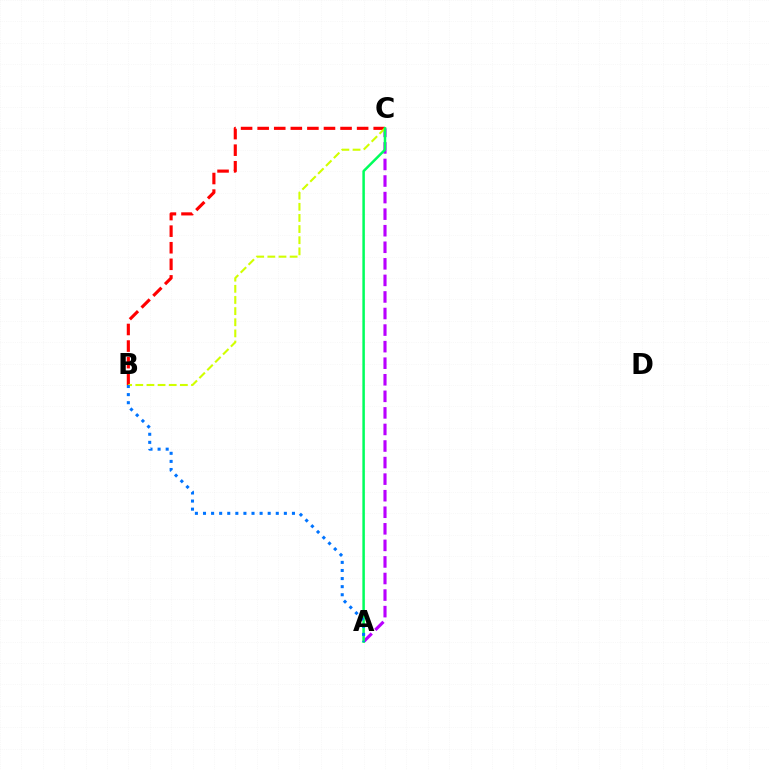{('A', 'C'): [{'color': '#b900ff', 'line_style': 'dashed', 'thickness': 2.25}, {'color': '#00ff5c', 'line_style': 'solid', 'thickness': 1.8}], ('B', 'C'): [{'color': '#ff0000', 'line_style': 'dashed', 'thickness': 2.25}, {'color': '#d1ff00', 'line_style': 'dashed', 'thickness': 1.51}], ('A', 'B'): [{'color': '#0074ff', 'line_style': 'dotted', 'thickness': 2.2}]}